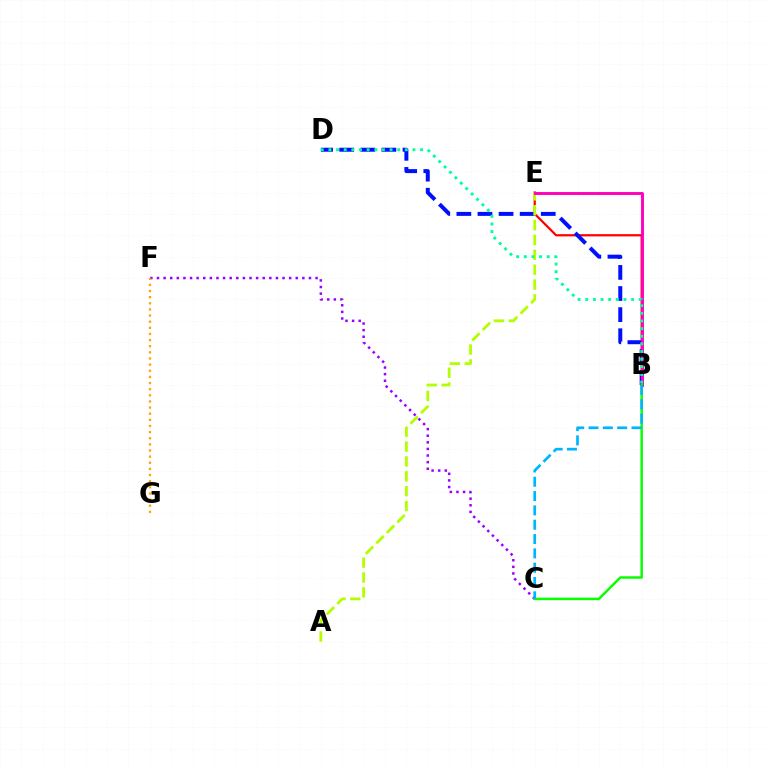{('B', 'E'): [{'color': '#ff0000', 'line_style': 'solid', 'thickness': 1.6}, {'color': '#ff00bd', 'line_style': 'solid', 'thickness': 2.1}], ('B', 'D'): [{'color': '#0010ff', 'line_style': 'dashed', 'thickness': 2.87}, {'color': '#00ff9d', 'line_style': 'dotted', 'thickness': 2.08}], ('A', 'E'): [{'color': '#b3ff00', 'line_style': 'dashed', 'thickness': 2.02}], ('C', 'F'): [{'color': '#9b00ff', 'line_style': 'dotted', 'thickness': 1.8}], ('F', 'G'): [{'color': '#ffa500', 'line_style': 'dotted', 'thickness': 1.67}], ('B', 'C'): [{'color': '#08ff00', 'line_style': 'solid', 'thickness': 1.78}, {'color': '#00b5ff', 'line_style': 'dashed', 'thickness': 1.95}]}